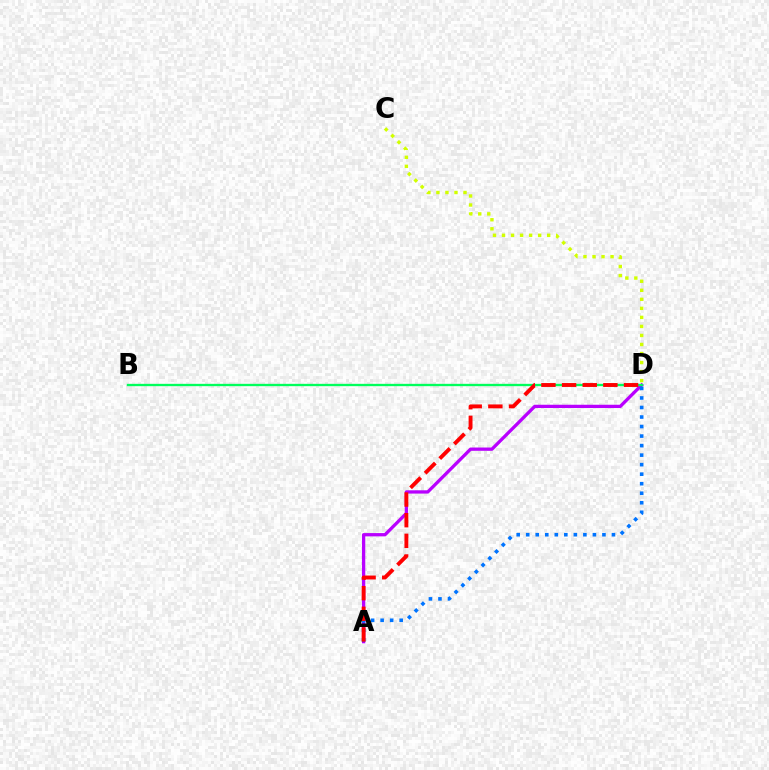{('A', 'D'): [{'color': '#b900ff', 'line_style': 'solid', 'thickness': 2.36}, {'color': '#0074ff', 'line_style': 'dotted', 'thickness': 2.59}, {'color': '#ff0000', 'line_style': 'dashed', 'thickness': 2.8}], ('B', 'D'): [{'color': '#00ff5c', 'line_style': 'solid', 'thickness': 1.68}], ('C', 'D'): [{'color': '#d1ff00', 'line_style': 'dotted', 'thickness': 2.45}]}